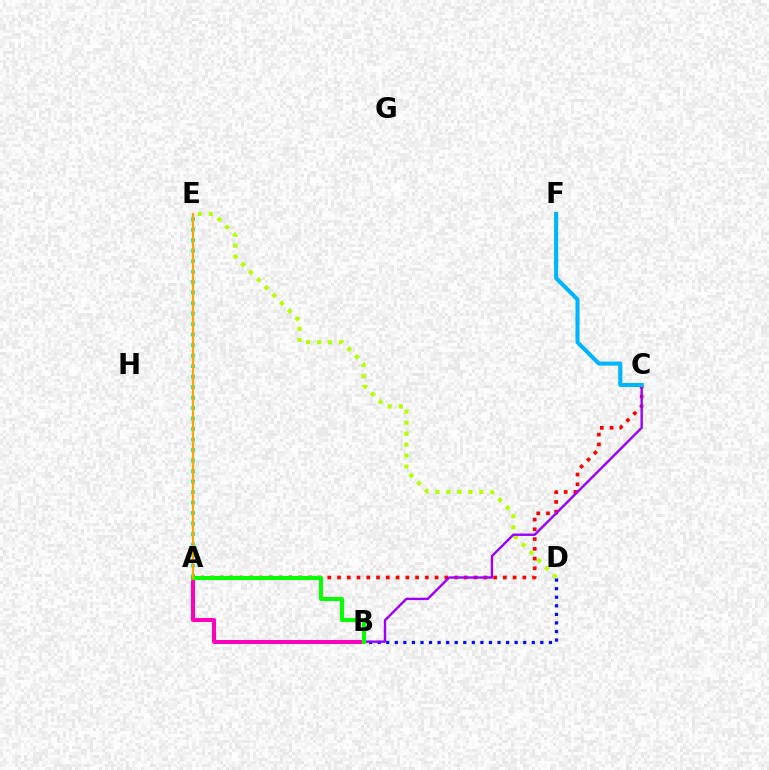{('A', 'E'): [{'color': '#00ff9d', 'line_style': 'dotted', 'thickness': 2.85}, {'color': '#ffa500', 'line_style': 'solid', 'thickness': 1.57}], ('D', 'E'): [{'color': '#b3ff00', 'line_style': 'dotted', 'thickness': 2.98}], ('B', 'D'): [{'color': '#0010ff', 'line_style': 'dotted', 'thickness': 2.33}], ('A', 'C'): [{'color': '#ff0000', 'line_style': 'dotted', 'thickness': 2.65}], ('B', 'C'): [{'color': '#9b00ff', 'line_style': 'solid', 'thickness': 1.72}], ('A', 'B'): [{'color': '#ff00bd', 'line_style': 'solid', 'thickness': 2.9}, {'color': '#08ff00', 'line_style': 'solid', 'thickness': 2.92}], ('C', 'F'): [{'color': '#00b5ff', 'line_style': 'solid', 'thickness': 2.94}]}